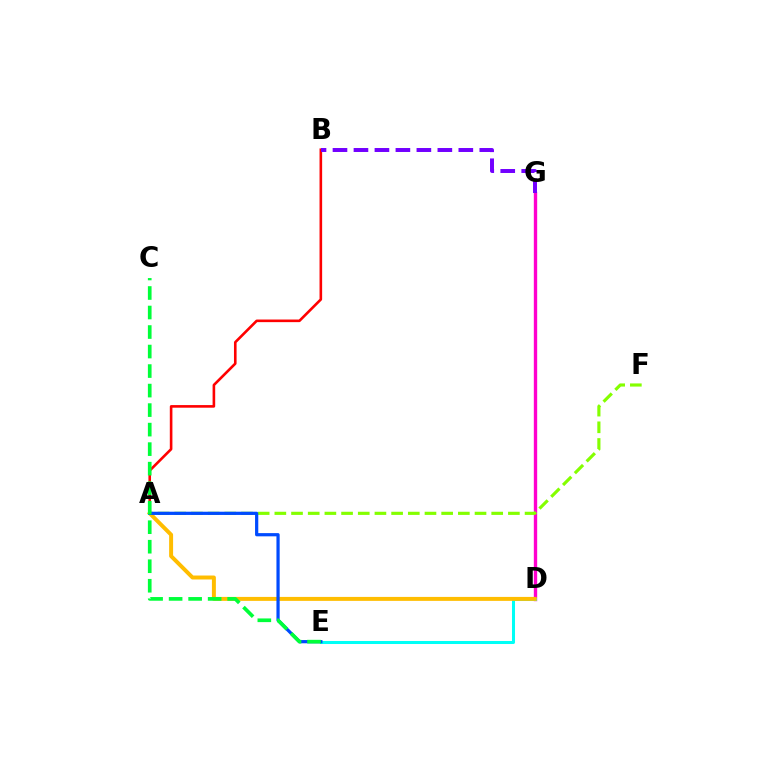{('D', 'G'): [{'color': '#ff00cf', 'line_style': 'solid', 'thickness': 2.42}], ('D', 'E'): [{'color': '#00fff6', 'line_style': 'solid', 'thickness': 2.18}], ('A', 'B'): [{'color': '#ff0000', 'line_style': 'solid', 'thickness': 1.88}], ('B', 'G'): [{'color': '#7200ff', 'line_style': 'dashed', 'thickness': 2.85}], ('A', 'D'): [{'color': '#ffbd00', 'line_style': 'solid', 'thickness': 2.85}], ('A', 'F'): [{'color': '#84ff00', 'line_style': 'dashed', 'thickness': 2.27}], ('A', 'E'): [{'color': '#004bff', 'line_style': 'solid', 'thickness': 2.32}], ('C', 'E'): [{'color': '#00ff39', 'line_style': 'dashed', 'thickness': 2.65}]}